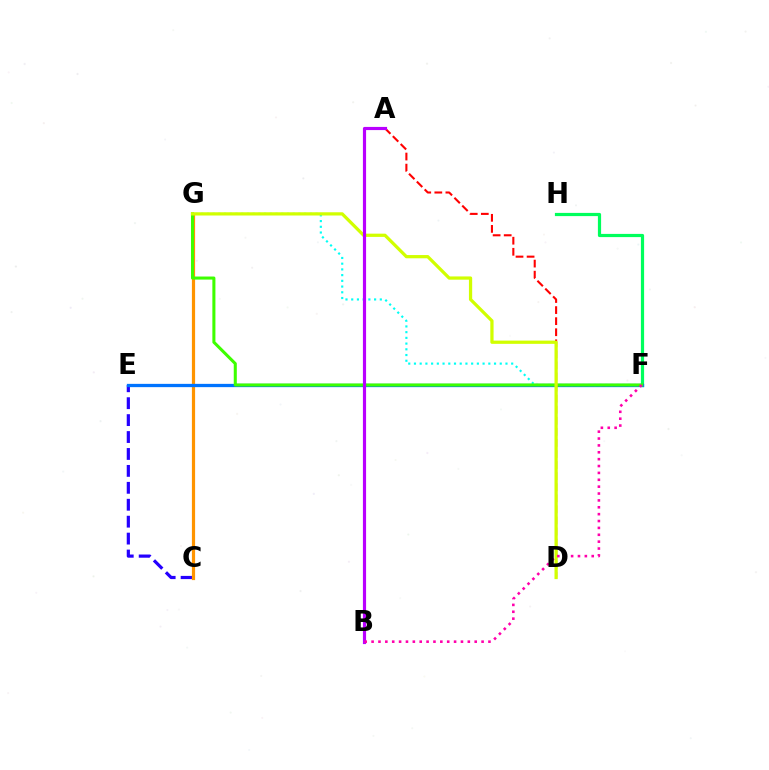{('C', 'E'): [{'color': '#2500ff', 'line_style': 'dashed', 'thickness': 2.3}], ('C', 'G'): [{'color': '#ff9400', 'line_style': 'solid', 'thickness': 2.3}], ('F', 'H'): [{'color': '#00ff5c', 'line_style': 'solid', 'thickness': 2.31}], ('E', 'F'): [{'color': '#0074ff', 'line_style': 'solid', 'thickness': 2.36}], ('F', 'G'): [{'color': '#00fff6', 'line_style': 'dotted', 'thickness': 1.55}, {'color': '#3dff00', 'line_style': 'solid', 'thickness': 2.2}], ('A', 'D'): [{'color': '#ff0000', 'line_style': 'dashed', 'thickness': 1.5}], ('D', 'G'): [{'color': '#d1ff00', 'line_style': 'solid', 'thickness': 2.33}], ('A', 'B'): [{'color': '#b900ff', 'line_style': 'solid', 'thickness': 2.28}], ('B', 'F'): [{'color': '#ff00ac', 'line_style': 'dotted', 'thickness': 1.87}]}